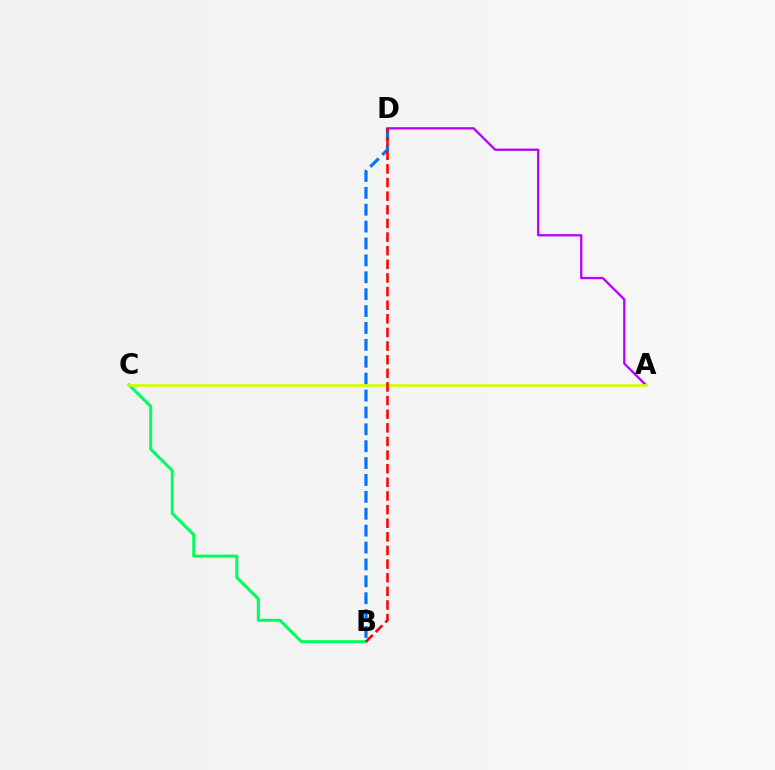{('A', 'D'): [{'color': '#b900ff', 'line_style': 'solid', 'thickness': 1.66}], ('B', 'C'): [{'color': '#00ff5c', 'line_style': 'solid', 'thickness': 2.17}], ('B', 'D'): [{'color': '#0074ff', 'line_style': 'dashed', 'thickness': 2.29}, {'color': '#ff0000', 'line_style': 'dashed', 'thickness': 1.85}], ('A', 'C'): [{'color': '#d1ff00', 'line_style': 'solid', 'thickness': 1.92}]}